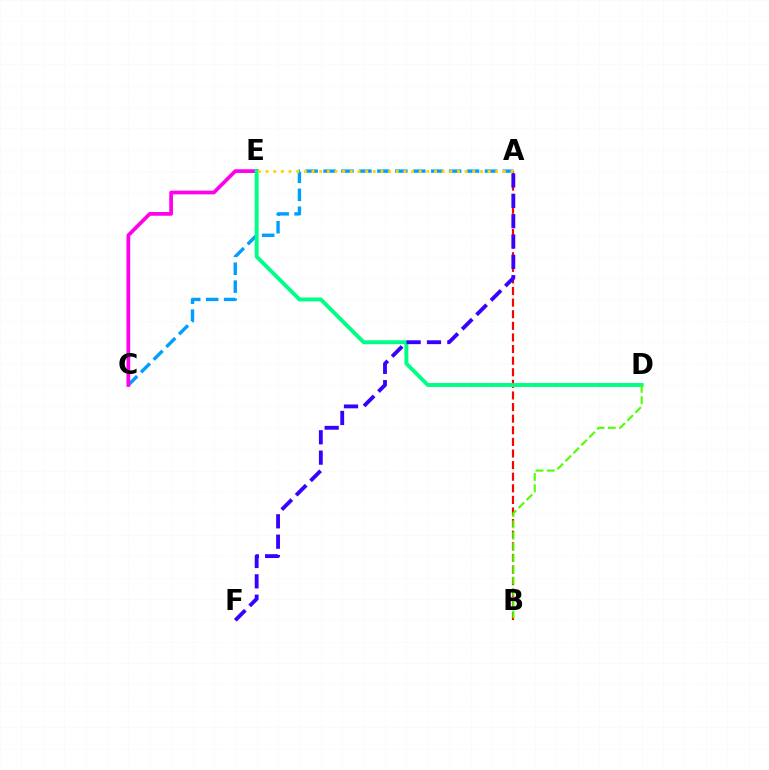{('A', 'B'): [{'color': '#ff0000', 'line_style': 'dashed', 'thickness': 1.58}], ('A', 'C'): [{'color': '#009eff', 'line_style': 'dashed', 'thickness': 2.44}], ('C', 'E'): [{'color': '#ff00ed', 'line_style': 'solid', 'thickness': 2.68}], ('D', 'E'): [{'color': '#00ff86', 'line_style': 'solid', 'thickness': 2.83}], ('A', 'F'): [{'color': '#3700ff', 'line_style': 'dashed', 'thickness': 2.76}], ('A', 'E'): [{'color': '#ffd500', 'line_style': 'dotted', 'thickness': 2.08}], ('B', 'D'): [{'color': '#4fff00', 'line_style': 'dashed', 'thickness': 1.53}]}